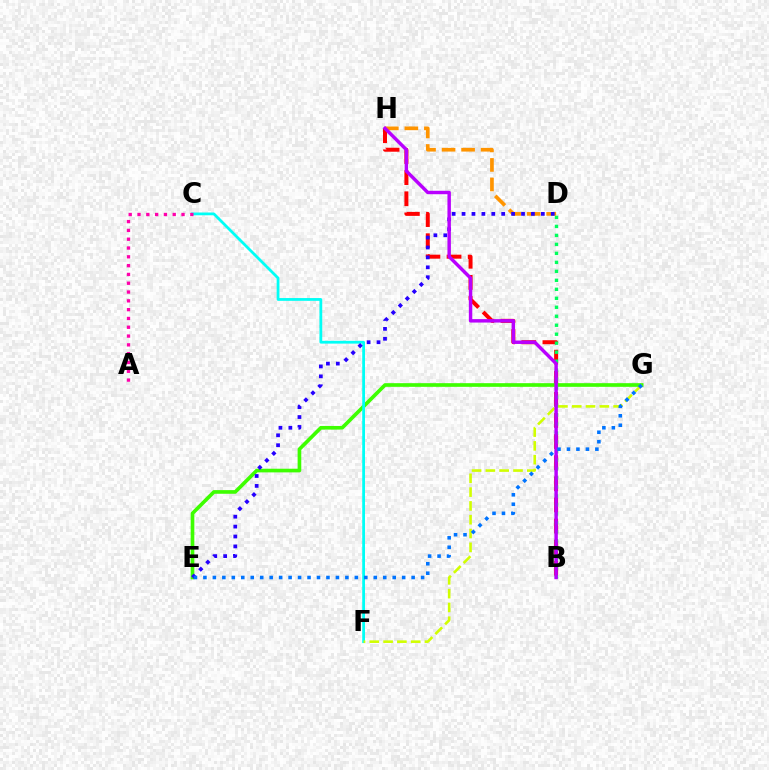{('B', 'H'): [{'color': '#ff0000', 'line_style': 'dashed', 'thickness': 2.87}, {'color': '#b900ff', 'line_style': 'solid', 'thickness': 2.48}], ('E', 'G'): [{'color': '#3dff00', 'line_style': 'solid', 'thickness': 2.63}, {'color': '#0074ff', 'line_style': 'dotted', 'thickness': 2.57}], ('C', 'F'): [{'color': '#00fff6', 'line_style': 'solid', 'thickness': 2.0}], ('D', 'H'): [{'color': '#ff9400', 'line_style': 'dashed', 'thickness': 2.65}], ('D', 'E'): [{'color': '#2500ff', 'line_style': 'dotted', 'thickness': 2.69}], ('F', 'G'): [{'color': '#d1ff00', 'line_style': 'dashed', 'thickness': 1.87}], ('B', 'D'): [{'color': '#00ff5c', 'line_style': 'dotted', 'thickness': 2.44}], ('A', 'C'): [{'color': '#ff00ac', 'line_style': 'dotted', 'thickness': 2.39}]}